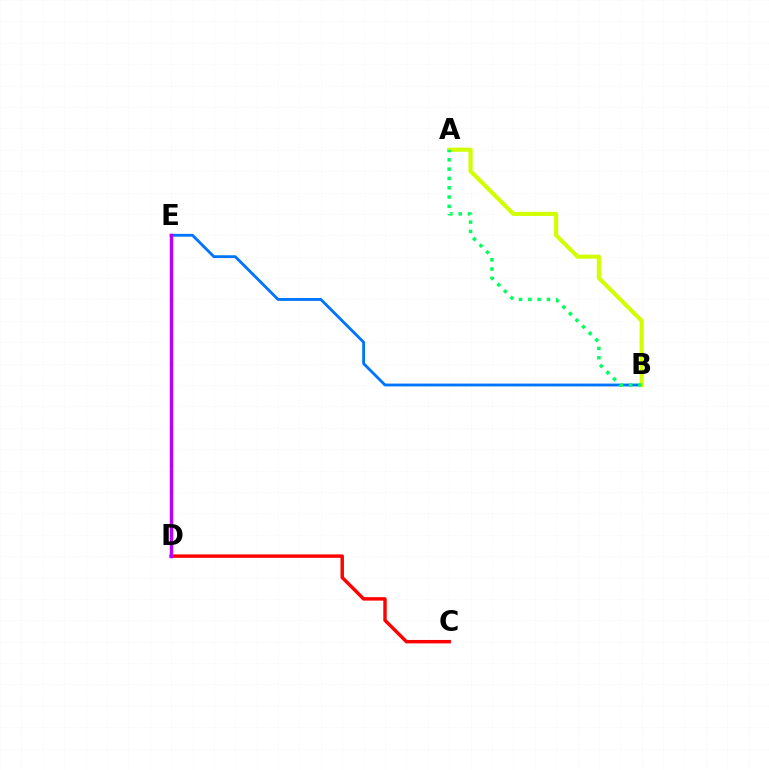{('B', 'E'): [{'color': '#0074ff', 'line_style': 'solid', 'thickness': 2.04}], ('C', 'D'): [{'color': '#ff0000', 'line_style': 'solid', 'thickness': 2.47}], ('D', 'E'): [{'color': '#b900ff', 'line_style': 'solid', 'thickness': 2.49}], ('A', 'B'): [{'color': '#d1ff00', 'line_style': 'solid', 'thickness': 2.97}, {'color': '#00ff5c', 'line_style': 'dotted', 'thickness': 2.53}]}